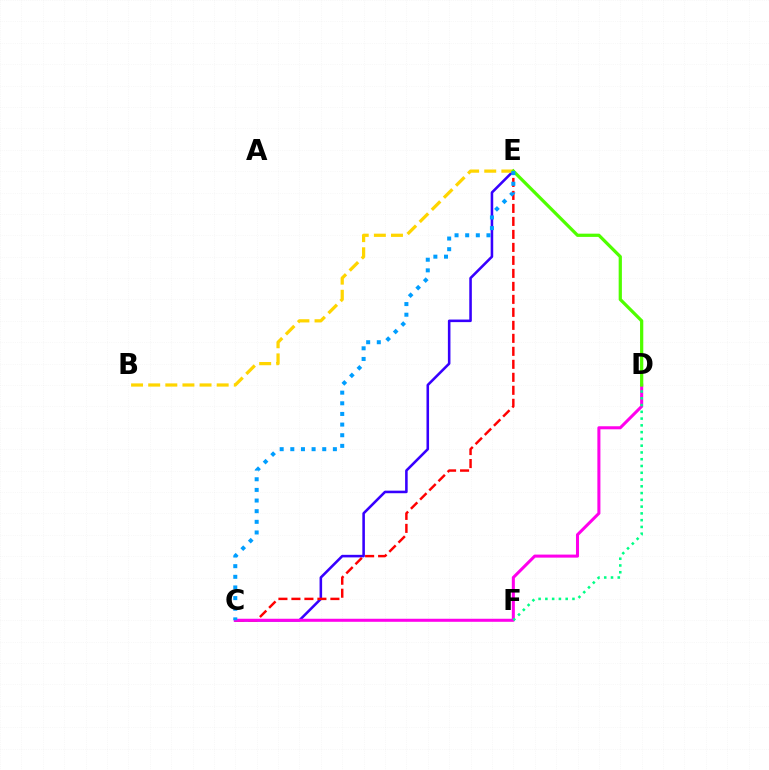{('C', 'E'): [{'color': '#3700ff', 'line_style': 'solid', 'thickness': 1.85}, {'color': '#ff0000', 'line_style': 'dashed', 'thickness': 1.77}, {'color': '#009eff', 'line_style': 'dotted', 'thickness': 2.89}], ('B', 'E'): [{'color': '#ffd500', 'line_style': 'dashed', 'thickness': 2.33}], ('C', 'D'): [{'color': '#ff00ed', 'line_style': 'solid', 'thickness': 2.19}], ('D', 'F'): [{'color': '#00ff86', 'line_style': 'dotted', 'thickness': 1.84}], ('D', 'E'): [{'color': '#4fff00', 'line_style': 'solid', 'thickness': 2.33}]}